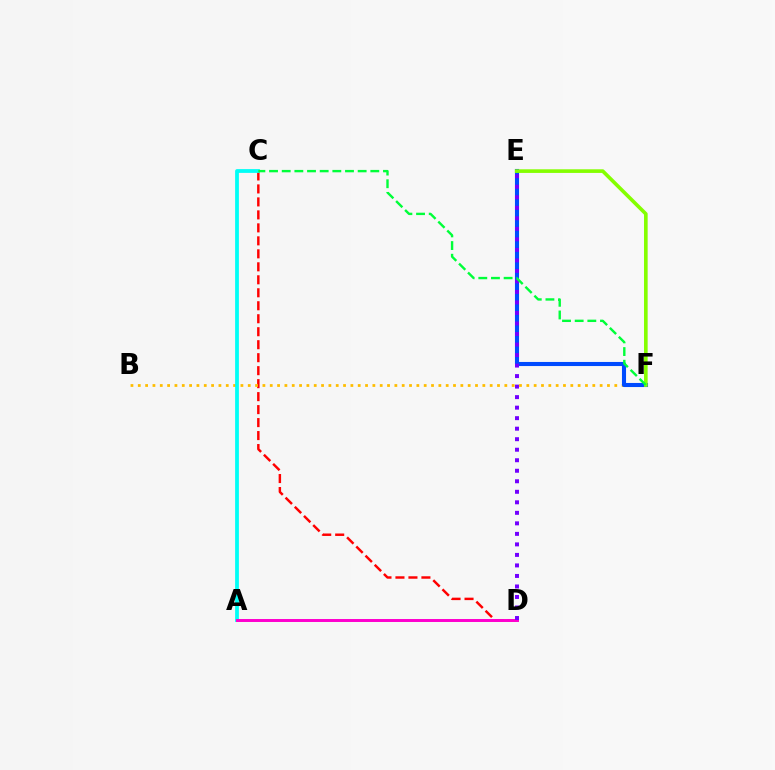{('C', 'D'): [{'color': '#ff0000', 'line_style': 'dashed', 'thickness': 1.76}], ('B', 'F'): [{'color': '#ffbd00', 'line_style': 'dotted', 'thickness': 1.99}], ('A', 'C'): [{'color': '#00fff6', 'line_style': 'solid', 'thickness': 2.72}], ('E', 'F'): [{'color': '#004bff', 'line_style': 'solid', 'thickness': 2.94}, {'color': '#84ff00', 'line_style': 'solid', 'thickness': 2.61}], ('A', 'D'): [{'color': '#ff00cf', 'line_style': 'solid', 'thickness': 2.13}], ('D', 'E'): [{'color': '#7200ff', 'line_style': 'dotted', 'thickness': 2.86}], ('C', 'F'): [{'color': '#00ff39', 'line_style': 'dashed', 'thickness': 1.72}]}